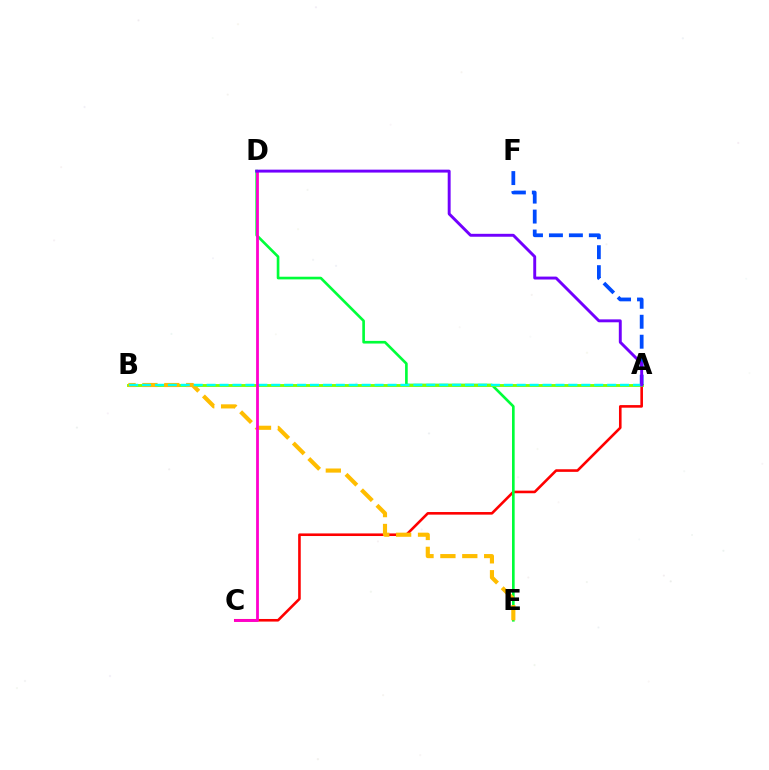{('A', 'C'): [{'color': '#ff0000', 'line_style': 'solid', 'thickness': 1.87}], ('D', 'E'): [{'color': '#00ff39', 'line_style': 'solid', 'thickness': 1.91}], ('A', 'B'): [{'color': '#84ff00', 'line_style': 'solid', 'thickness': 2.08}, {'color': '#00fff6', 'line_style': 'dashed', 'thickness': 1.76}], ('B', 'E'): [{'color': '#ffbd00', 'line_style': 'dashed', 'thickness': 2.97}], ('A', 'F'): [{'color': '#004bff', 'line_style': 'dashed', 'thickness': 2.71}], ('C', 'D'): [{'color': '#ff00cf', 'line_style': 'solid', 'thickness': 2.02}], ('A', 'D'): [{'color': '#7200ff', 'line_style': 'solid', 'thickness': 2.1}]}